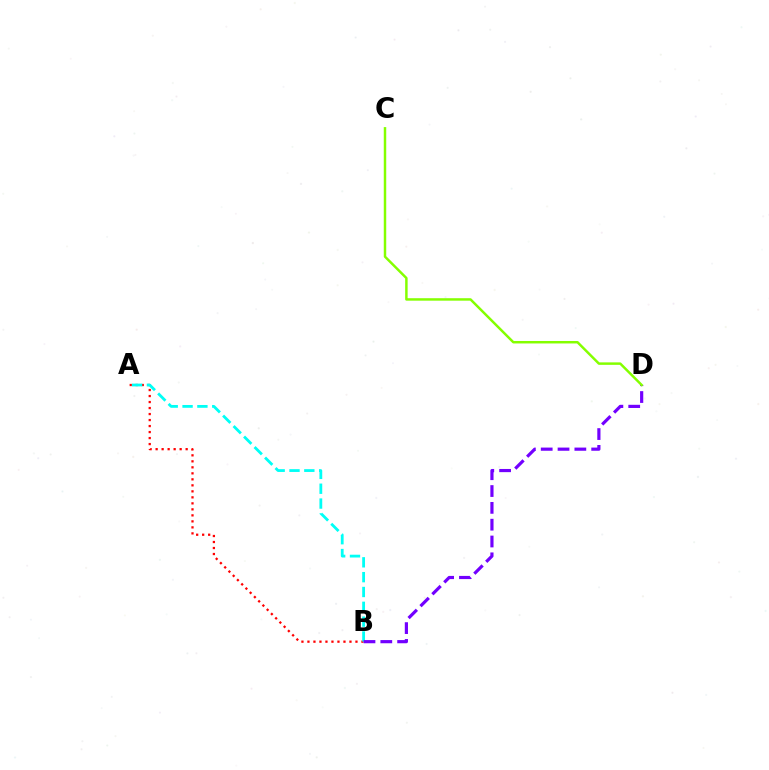{('A', 'B'): [{'color': '#ff0000', 'line_style': 'dotted', 'thickness': 1.63}, {'color': '#00fff6', 'line_style': 'dashed', 'thickness': 2.02}], ('B', 'D'): [{'color': '#7200ff', 'line_style': 'dashed', 'thickness': 2.29}], ('C', 'D'): [{'color': '#84ff00', 'line_style': 'solid', 'thickness': 1.78}]}